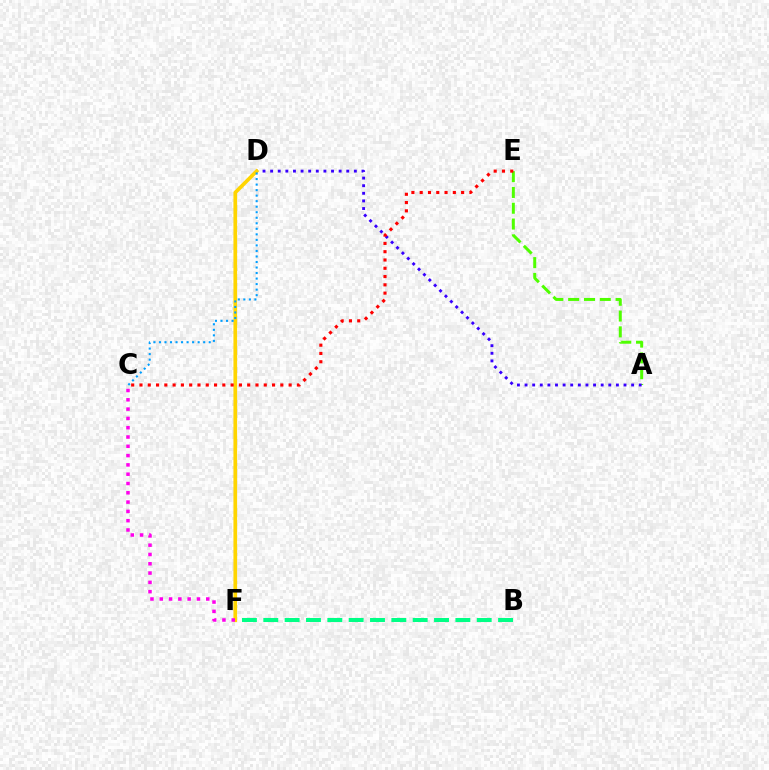{('B', 'F'): [{'color': '#00ff86', 'line_style': 'dashed', 'thickness': 2.9}], ('A', 'E'): [{'color': '#4fff00', 'line_style': 'dashed', 'thickness': 2.15}], ('A', 'D'): [{'color': '#3700ff', 'line_style': 'dotted', 'thickness': 2.07}], ('D', 'F'): [{'color': '#ffd500', 'line_style': 'solid', 'thickness': 2.65}], ('C', 'E'): [{'color': '#ff0000', 'line_style': 'dotted', 'thickness': 2.25}], ('C', 'D'): [{'color': '#009eff', 'line_style': 'dotted', 'thickness': 1.5}], ('C', 'F'): [{'color': '#ff00ed', 'line_style': 'dotted', 'thickness': 2.53}]}